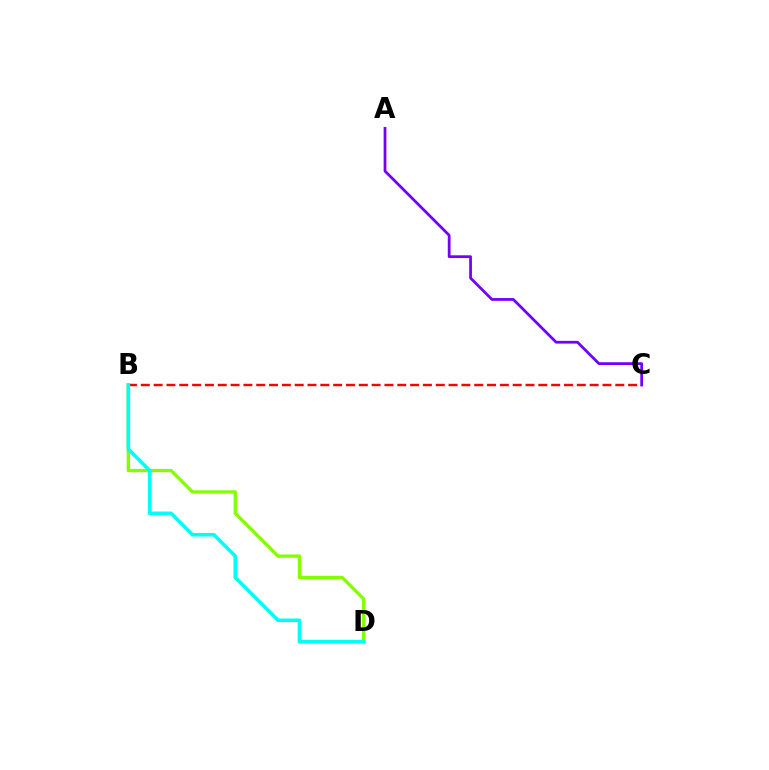{('B', 'D'): [{'color': '#84ff00', 'line_style': 'solid', 'thickness': 2.39}, {'color': '#00fff6', 'line_style': 'solid', 'thickness': 2.58}], ('B', 'C'): [{'color': '#ff0000', 'line_style': 'dashed', 'thickness': 1.74}], ('A', 'C'): [{'color': '#7200ff', 'line_style': 'solid', 'thickness': 1.99}]}